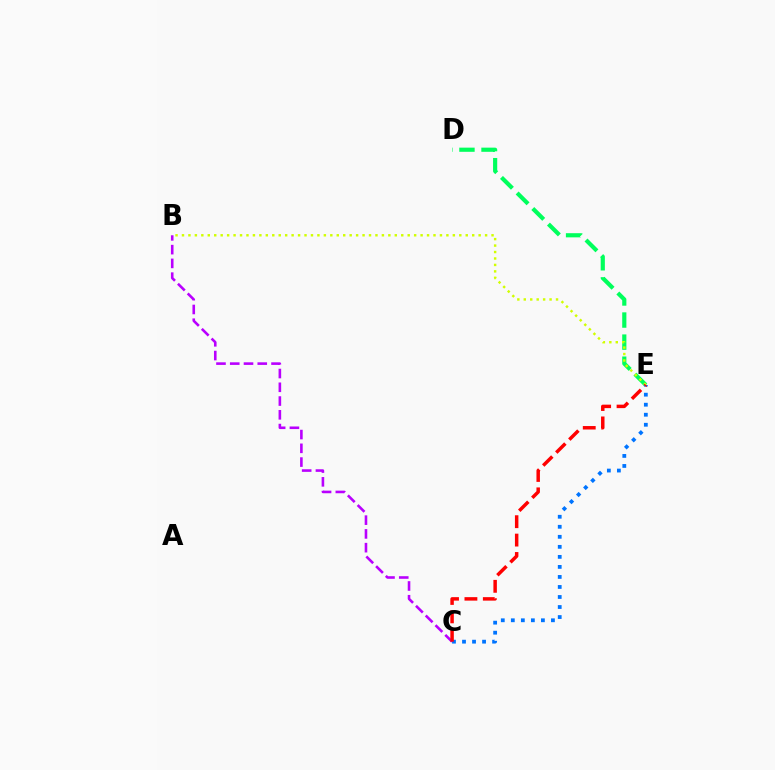{('D', 'E'): [{'color': '#00ff5c', 'line_style': 'dashed', 'thickness': 3.0}], ('B', 'E'): [{'color': '#d1ff00', 'line_style': 'dotted', 'thickness': 1.75}], ('B', 'C'): [{'color': '#b900ff', 'line_style': 'dashed', 'thickness': 1.87}], ('C', 'E'): [{'color': '#0074ff', 'line_style': 'dotted', 'thickness': 2.72}, {'color': '#ff0000', 'line_style': 'dashed', 'thickness': 2.5}]}